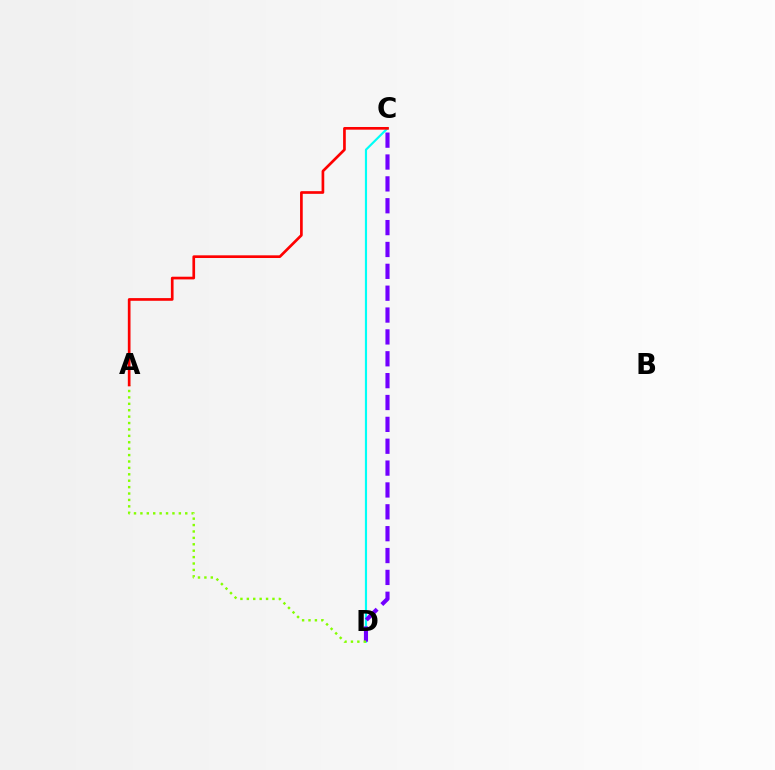{('C', 'D'): [{'color': '#00fff6', 'line_style': 'solid', 'thickness': 1.55}, {'color': '#7200ff', 'line_style': 'dashed', 'thickness': 2.97}], ('A', 'D'): [{'color': '#84ff00', 'line_style': 'dotted', 'thickness': 1.74}], ('A', 'C'): [{'color': '#ff0000', 'line_style': 'solid', 'thickness': 1.93}]}